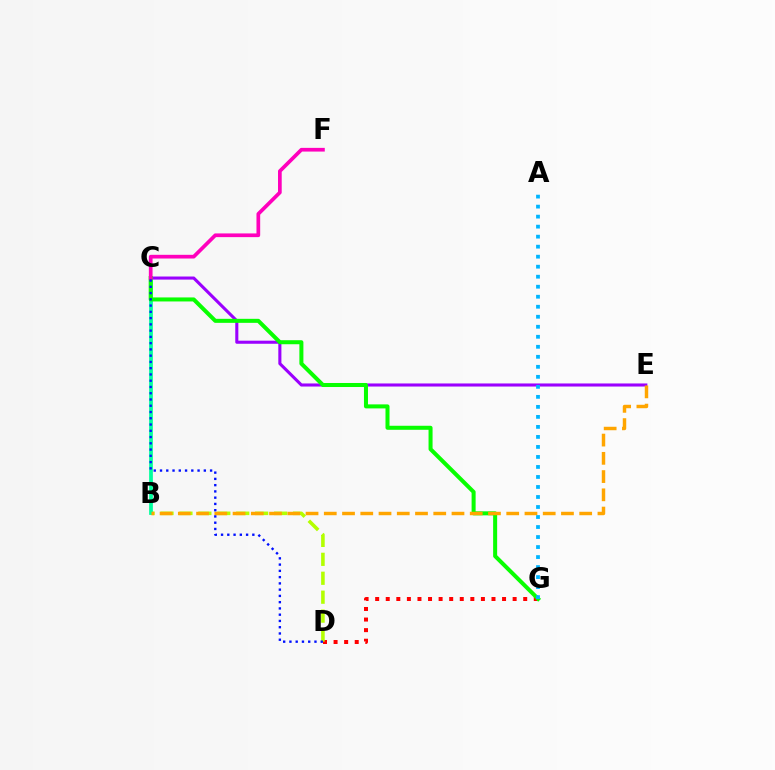{('D', 'G'): [{'color': '#ff0000', 'line_style': 'dotted', 'thickness': 2.87}], ('B', 'D'): [{'color': '#b3ff00', 'line_style': 'dashed', 'thickness': 2.57}], ('B', 'C'): [{'color': '#00ff9d', 'line_style': 'solid', 'thickness': 2.69}], ('C', 'E'): [{'color': '#9b00ff', 'line_style': 'solid', 'thickness': 2.22}], ('C', 'G'): [{'color': '#08ff00', 'line_style': 'solid', 'thickness': 2.9}], ('B', 'E'): [{'color': '#ffa500', 'line_style': 'dashed', 'thickness': 2.48}], ('A', 'G'): [{'color': '#00b5ff', 'line_style': 'dotted', 'thickness': 2.72}], ('C', 'F'): [{'color': '#ff00bd', 'line_style': 'solid', 'thickness': 2.67}], ('C', 'D'): [{'color': '#0010ff', 'line_style': 'dotted', 'thickness': 1.7}]}